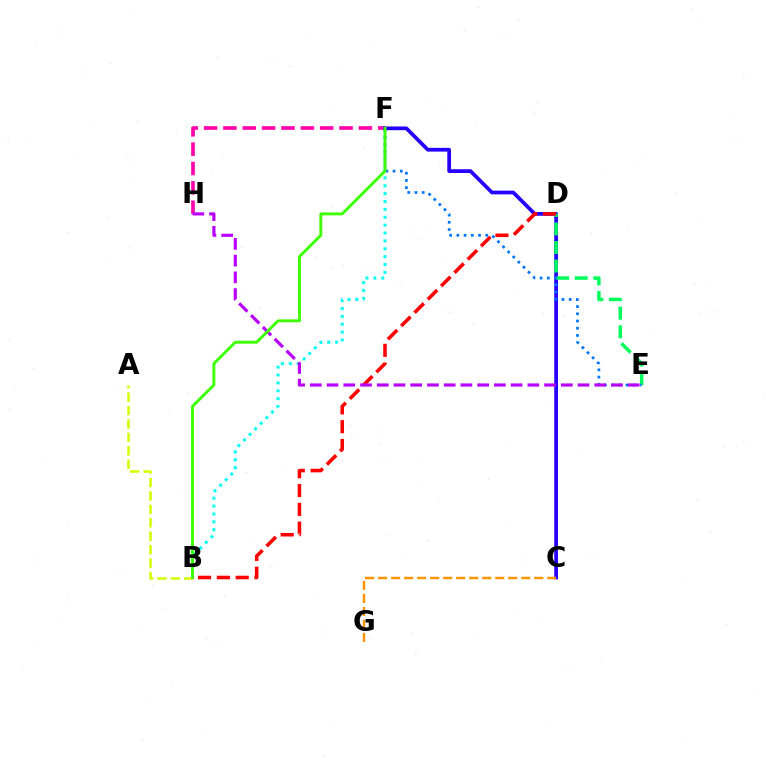{('B', 'F'): [{'color': '#00fff6', 'line_style': 'dotted', 'thickness': 2.14}, {'color': '#3dff00', 'line_style': 'solid', 'thickness': 2.1}], ('F', 'H'): [{'color': '#ff00ac', 'line_style': 'dashed', 'thickness': 2.63}], ('C', 'F'): [{'color': '#2500ff', 'line_style': 'solid', 'thickness': 2.7}], ('C', 'G'): [{'color': '#ff9400', 'line_style': 'dashed', 'thickness': 1.77}], ('D', 'E'): [{'color': '#00ff5c', 'line_style': 'dashed', 'thickness': 2.52}], ('B', 'D'): [{'color': '#ff0000', 'line_style': 'dashed', 'thickness': 2.56}], ('E', 'F'): [{'color': '#0074ff', 'line_style': 'dotted', 'thickness': 1.96}], ('A', 'B'): [{'color': '#d1ff00', 'line_style': 'dashed', 'thickness': 1.82}], ('E', 'H'): [{'color': '#b900ff', 'line_style': 'dashed', 'thickness': 2.27}]}